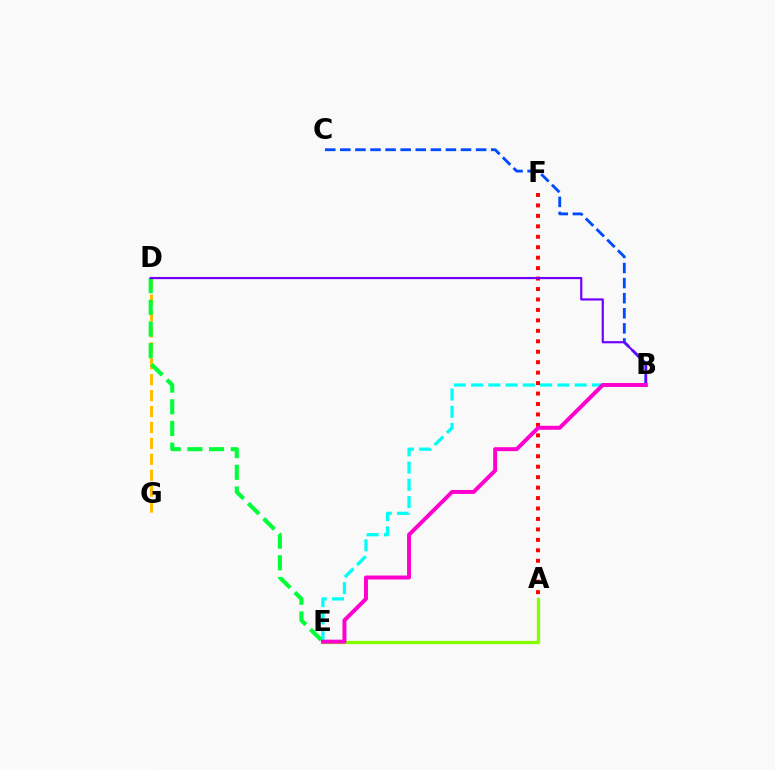{('B', 'C'): [{'color': '#004bff', 'line_style': 'dashed', 'thickness': 2.05}], ('A', 'F'): [{'color': '#ff0000', 'line_style': 'dotted', 'thickness': 2.84}], ('D', 'G'): [{'color': '#ffbd00', 'line_style': 'dashed', 'thickness': 2.16}], ('D', 'E'): [{'color': '#00ff39', 'line_style': 'dashed', 'thickness': 2.95}], ('B', 'D'): [{'color': '#7200ff', 'line_style': 'solid', 'thickness': 1.58}], ('B', 'E'): [{'color': '#00fff6', 'line_style': 'dashed', 'thickness': 2.34}, {'color': '#ff00cf', 'line_style': 'solid', 'thickness': 2.85}], ('A', 'E'): [{'color': '#84ff00', 'line_style': 'solid', 'thickness': 2.38}]}